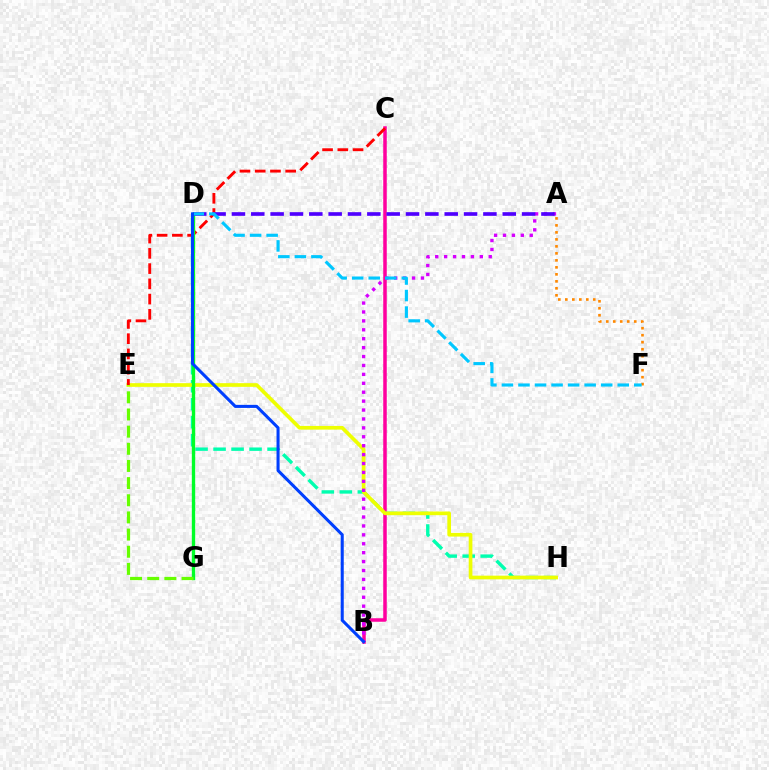{('B', 'C'): [{'color': '#ff00a0', 'line_style': 'solid', 'thickness': 2.53}], ('A', 'F'): [{'color': '#ff8800', 'line_style': 'dotted', 'thickness': 1.9}], ('D', 'H'): [{'color': '#00ffaf', 'line_style': 'dashed', 'thickness': 2.45}], ('E', 'H'): [{'color': '#eeff00', 'line_style': 'solid', 'thickness': 2.65}], ('A', 'B'): [{'color': '#d600ff', 'line_style': 'dotted', 'thickness': 2.42}], ('C', 'E'): [{'color': '#ff0000', 'line_style': 'dashed', 'thickness': 2.07}], ('D', 'G'): [{'color': '#00ff27', 'line_style': 'solid', 'thickness': 2.41}], ('A', 'D'): [{'color': '#4f00ff', 'line_style': 'dashed', 'thickness': 2.63}], ('D', 'F'): [{'color': '#00c7ff', 'line_style': 'dashed', 'thickness': 2.25}], ('B', 'D'): [{'color': '#003fff', 'line_style': 'solid', 'thickness': 2.2}], ('E', 'G'): [{'color': '#66ff00', 'line_style': 'dashed', 'thickness': 2.33}]}